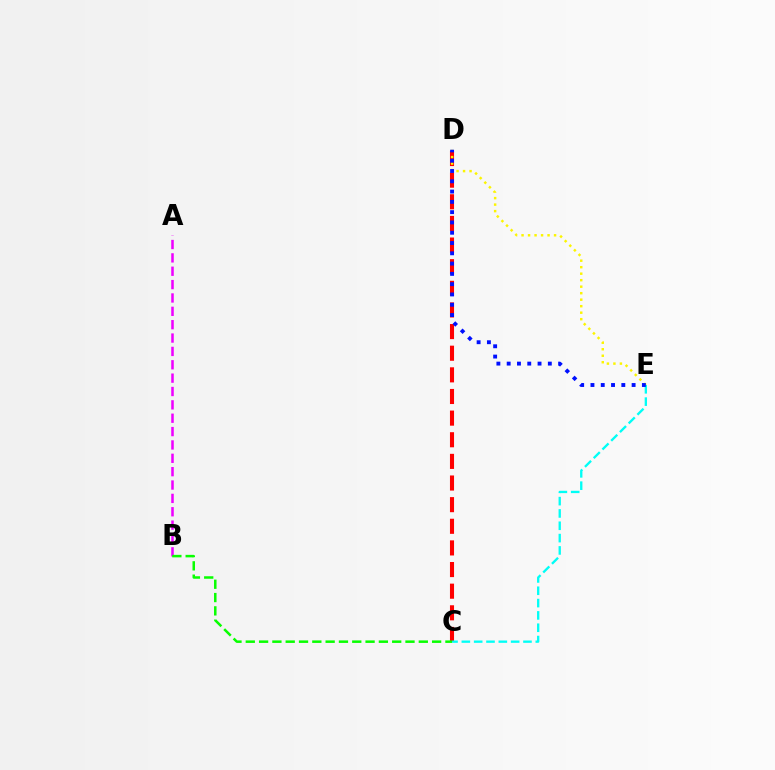{('C', 'D'): [{'color': '#ff0000', 'line_style': 'dashed', 'thickness': 2.94}], ('A', 'B'): [{'color': '#ee00ff', 'line_style': 'dashed', 'thickness': 1.82}], ('D', 'E'): [{'color': '#fcf500', 'line_style': 'dotted', 'thickness': 1.77}, {'color': '#0010ff', 'line_style': 'dotted', 'thickness': 2.8}], ('B', 'C'): [{'color': '#08ff00', 'line_style': 'dashed', 'thickness': 1.81}], ('C', 'E'): [{'color': '#00fff6', 'line_style': 'dashed', 'thickness': 1.67}]}